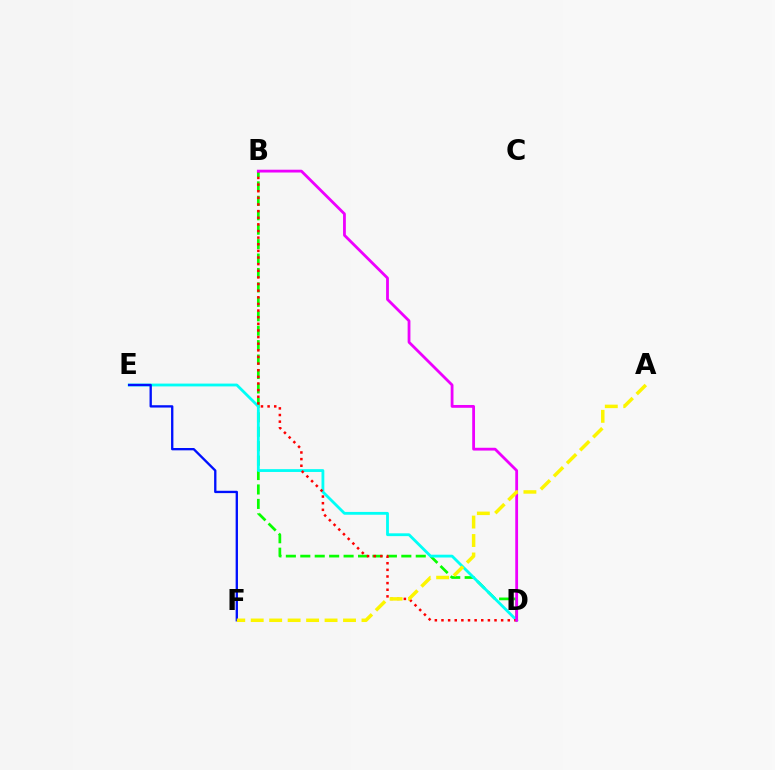{('B', 'D'): [{'color': '#08ff00', 'line_style': 'dashed', 'thickness': 1.96}, {'color': '#ff0000', 'line_style': 'dotted', 'thickness': 1.8}, {'color': '#ee00ff', 'line_style': 'solid', 'thickness': 2.01}], ('D', 'E'): [{'color': '#00fff6', 'line_style': 'solid', 'thickness': 2.02}], ('E', 'F'): [{'color': '#0010ff', 'line_style': 'solid', 'thickness': 1.68}], ('A', 'F'): [{'color': '#fcf500', 'line_style': 'dashed', 'thickness': 2.51}]}